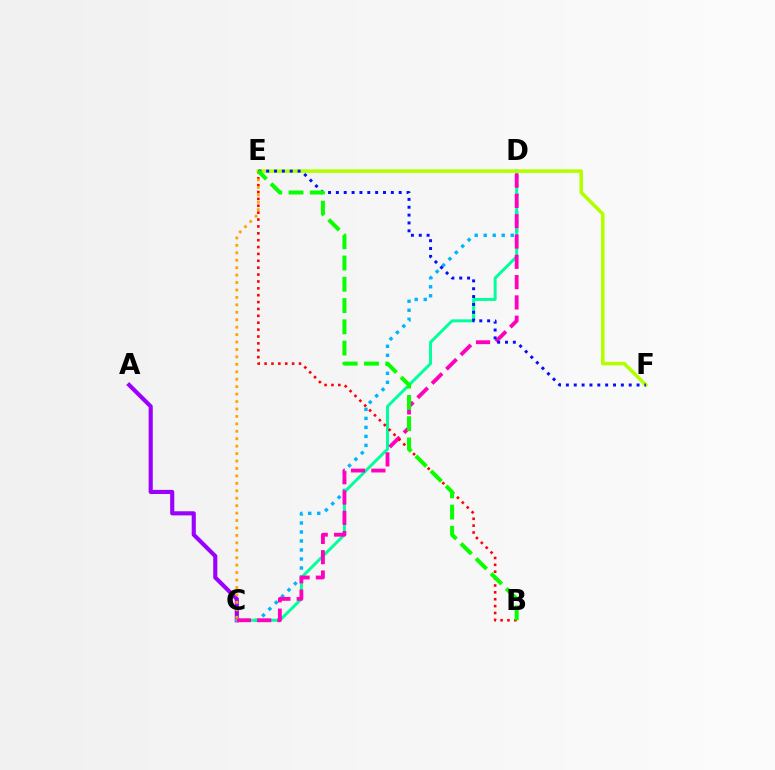{('A', 'C'): [{'color': '#9b00ff', 'line_style': 'solid', 'thickness': 2.97}], ('C', 'D'): [{'color': '#00b5ff', 'line_style': 'dotted', 'thickness': 2.45}, {'color': '#00ff9d', 'line_style': 'solid', 'thickness': 2.14}, {'color': '#ff00bd', 'line_style': 'dashed', 'thickness': 2.76}], ('E', 'F'): [{'color': '#b3ff00', 'line_style': 'solid', 'thickness': 2.57}, {'color': '#0010ff', 'line_style': 'dotted', 'thickness': 2.13}], ('B', 'E'): [{'color': '#ff0000', 'line_style': 'dotted', 'thickness': 1.87}, {'color': '#08ff00', 'line_style': 'dashed', 'thickness': 2.89}], ('C', 'E'): [{'color': '#ffa500', 'line_style': 'dotted', 'thickness': 2.02}]}